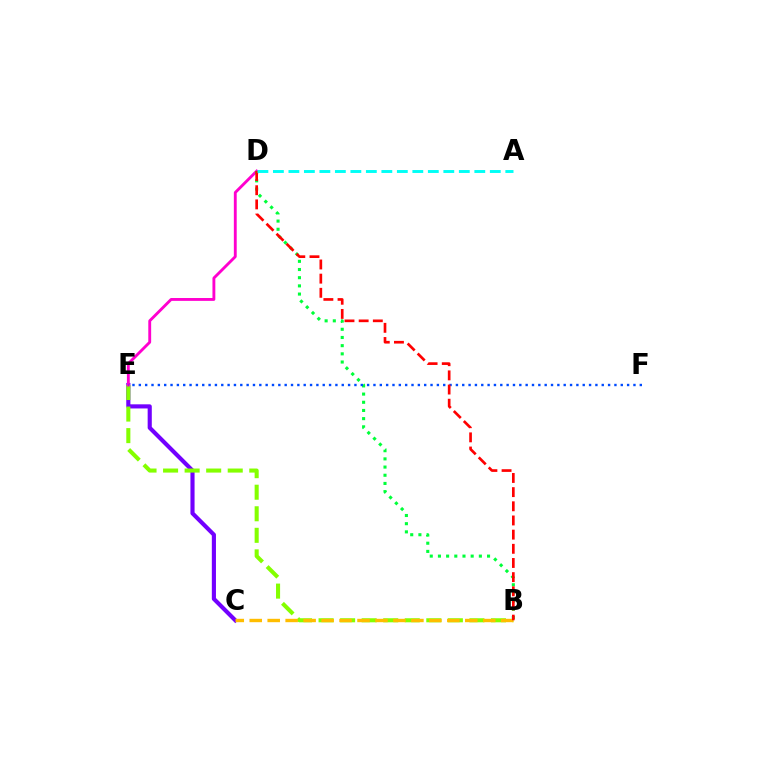{('C', 'E'): [{'color': '#7200ff', 'line_style': 'solid', 'thickness': 2.98}], ('B', 'E'): [{'color': '#84ff00', 'line_style': 'dashed', 'thickness': 2.93}], ('D', 'E'): [{'color': '#ff00cf', 'line_style': 'solid', 'thickness': 2.06}], ('B', 'D'): [{'color': '#00ff39', 'line_style': 'dotted', 'thickness': 2.22}, {'color': '#ff0000', 'line_style': 'dashed', 'thickness': 1.92}], ('E', 'F'): [{'color': '#004bff', 'line_style': 'dotted', 'thickness': 1.72}], ('B', 'C'): [{'color': '#ffbd00', 'line_style': 'dashed', 'thickness': 2.44}], ('A', 'D'): [{'color': '#00fff6', 'line_style': 'dashed', 'thickness': 2.1}]}